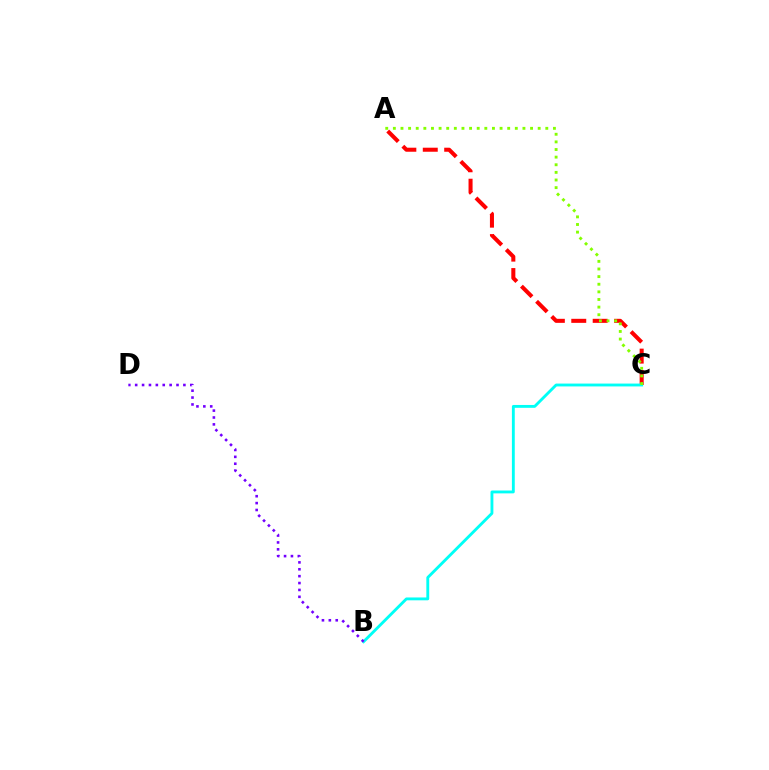{('A', 'C'): [{'color': '#ff0000', 'line_style': 'dashed', 'thickness': 2.91}, {'color': '#84ff00', 'line_style': 'dotted', 'thickness': 2.07}], ('B', 'C'): [{'color': '#00fff6', 'line_style': 'solid', 'thickness': 2.06}], ('B', 'D'): [{'color': '#7200ff', 'line_style': 'dotted', 'thickness': 1.87}]}